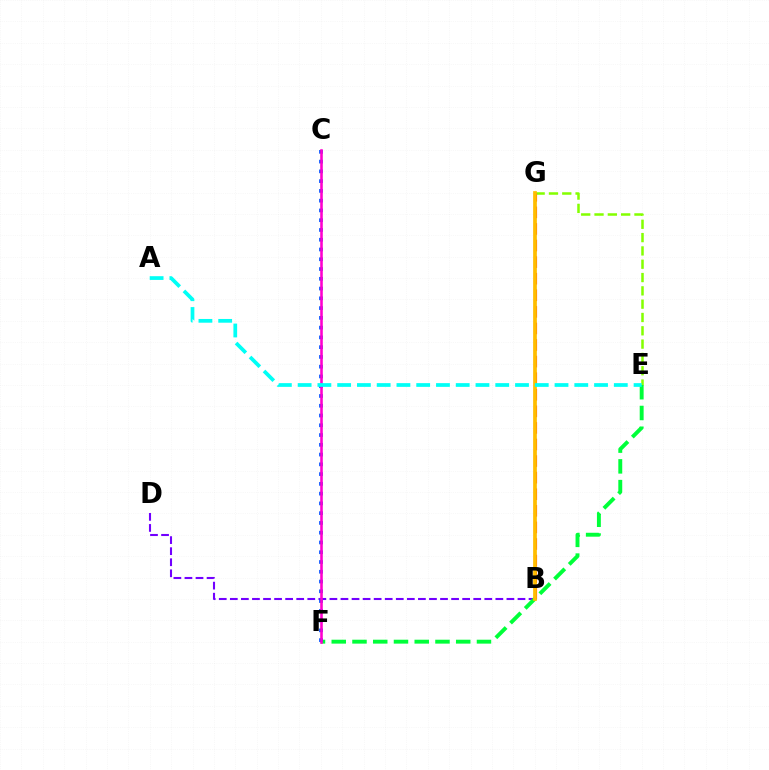{('E', 'G'): [{'color': '#84ff00', 'line_style': 'dashed', 'thickness': 1.81}], ('B', 'G'): [{'color': '#ff0000', 'line_style': 'dashed', 'thickness': 2.25}, {'color': '#ffbd00', 'line_style': 'solid', 'thickness': 2.68}], ('B', 'D'): [{'color': '#7200ff', 'line_style': 'dashed', 'thickness': 1.5}], ('E', 'F'): [{'color': '#00ff39', 'line_style': 'dashed', 'thickness': 2.82}], ('C', 'F'): [{'color': '#004bff', 'line_style': 'dotted', 'thickness': 2.65}, {'color': '#ff00cf', 'line_style': 'solid', 'thickness': 1.86}], ('A', 'E'): [{'color': '#00fff6', 'line_style': 'dashed', 'thickness': 2.68}]}